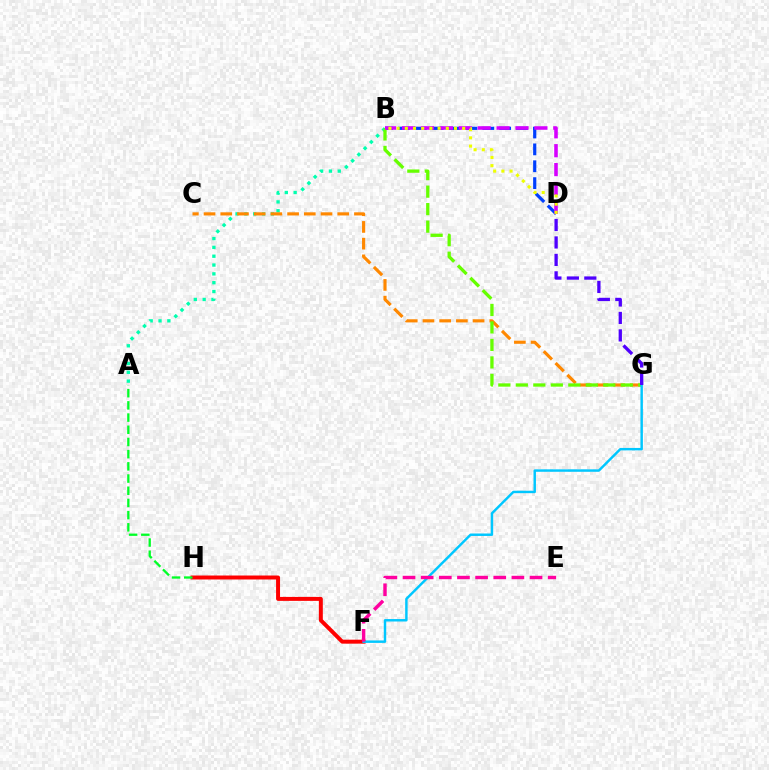{('A', 'B'): [{'color': '#00ffaf', 'line_style': 'dotted', 'thickness': 2.4}], ('F', 'H'): [{'color': '#ff0000', 'line_style': 'solid', 'thickness': 2.86}], ('C', 'G'): [{'color': '#ff8800', 'line_style': 'dashed', 'thickness': 2.27}], ('B', 'D'): [{'color': '#003fff', 'line_style': 'dashed', 'thickness': 2.29}, {'color': '#d600ff', 'line_style': 'dashed', 'thickness': 2.57}, {'color': '#eeff00', 'line_style': 'dotted', 'thickness': 2.23}], ('B', 'G'): [{'color': '#66ff00', 'line_style': 'dashed', 'thickness': 2.38}], ('F', 'G'): [{'color': '#00c7ff', 'line_style': 'solid', 'thickness': 1.77}], ('D', 'G'): [{'color': '#4f00ff', 'line_style': 'dashed', 'thickness': 2.37}], ('A', 'H'): [{'color': '#00ff27', 'line_style': 'dashed', 'thickness': 1.66}], ('E', 'F'): [{'color': '#ff00a0', 'line_style': 'dashed', 'thickness': 2.46}]}